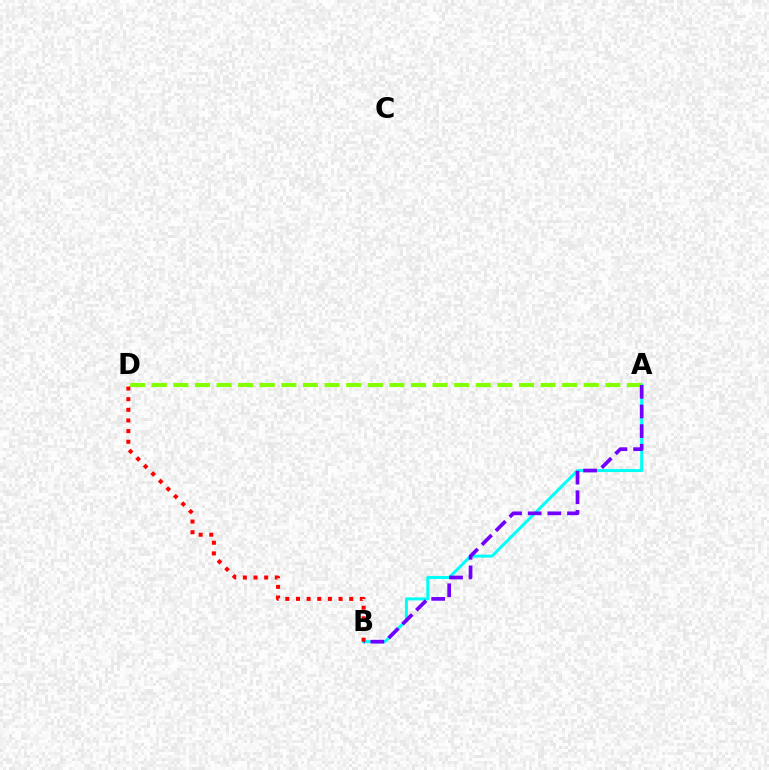{('A', 'B'): [{'color': '#00fff6', 'line_style': 'solid', 'thickness': 2.16}, {'color': '#7200ff', 'line_style': 'dashed', 'thickness': 2.67}], ('A', 'D'): [{'color': '#84ff00', 'line_style': 'dashed', 'thickness': 2.93}], ('B', 'D'): [{'color': '#ff0000', 'line_style': 'dotted', 'thickness': 2.89}]}